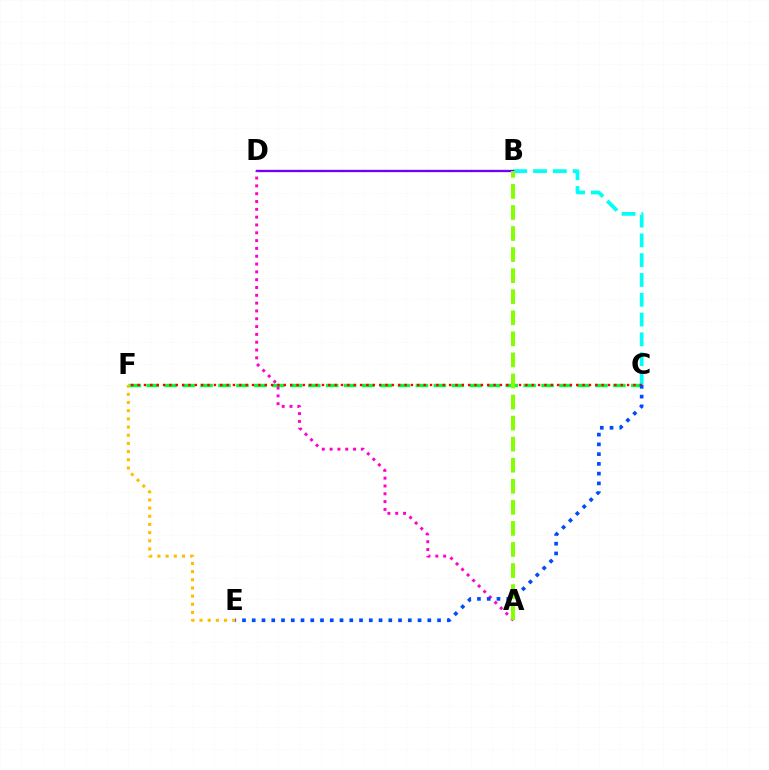{('B', 'C'): [{'color': '#00fff6', 'line_style': 'dashed', 'thickness': 2.69}], ('C', 'F'): [{'color': '#00ff39', 'line_style': 'dashed', 'thickness': 2.44}, {'color': '#ff0000', 'line_style': 'dotted', 'thickness': 1.73}], ('B', 'D'): [{'color': '#7200ff', 'line_style': 'solid', 'thickness': 1.69}], ('A', 'D'): [{'color': '#ff00cf', 'line_style': 'dotted', 'thickness': 2.12}], ('E', 'F'): [{'color': '#ffbd00', 'line_style': 'dotted', 'thickness': 2.22}], ('C', 'E'): [{'color': '#004bff', 'line_style': 'dotted', 'thickness': 2.65}], ('A', 'B'): [{'color': '#84ff00', 'line_style': 'dashed', 'thickness': 2.86}]}